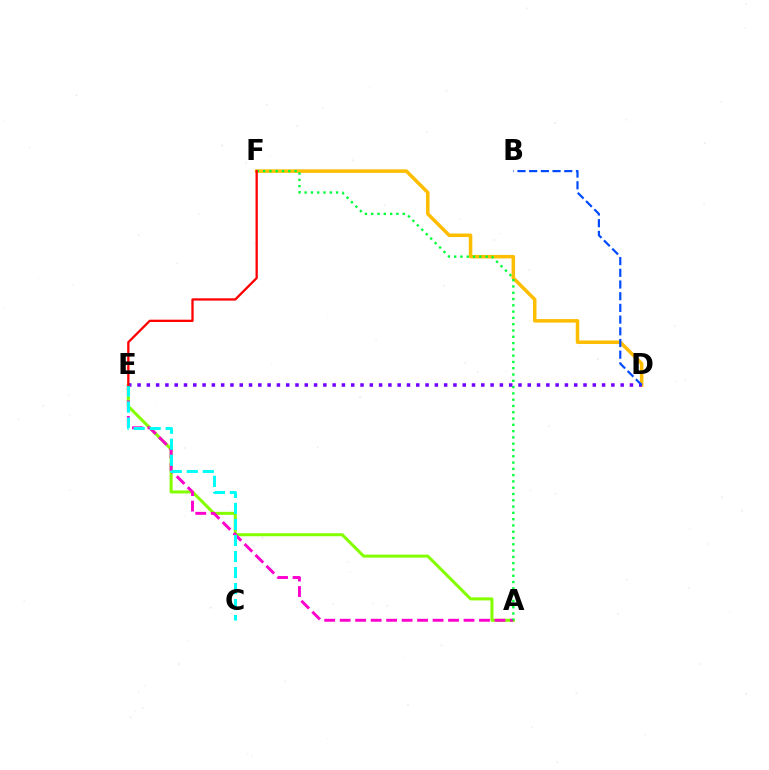{('A', 'E'): [{'color': '#84ff00', 'line_style': 'solid', 'thickness': 2.18}, {'color': '#ff00cf', 'line_style': 'dashed', 'thickness': 2.1}], ('D', 'F'): [{'color': '#ffbd00', 'line_style': 'solid', 'thickness': 2.52}], ('A', 'F'): [{'color': '#00ff39', 'line_style': 'dotted', 'thickness': 1.71}], ('D', 'E'): [{'color': '#7200ff', 'line_style': 'dotted', 'thickness': 2.52}], ('B', 'D'): [{'color': '#004bff', 'line_style': 'dashed', 'thickness': 1.59}], ('C', 'E'): [{'color': '#00fff6', 'line_style': 'dashed', 'thickness': 2.18}], ('E', 'F'): [{'color': '#ff0000', 'line_style': 'solid', 'thickness': 1.65}]}